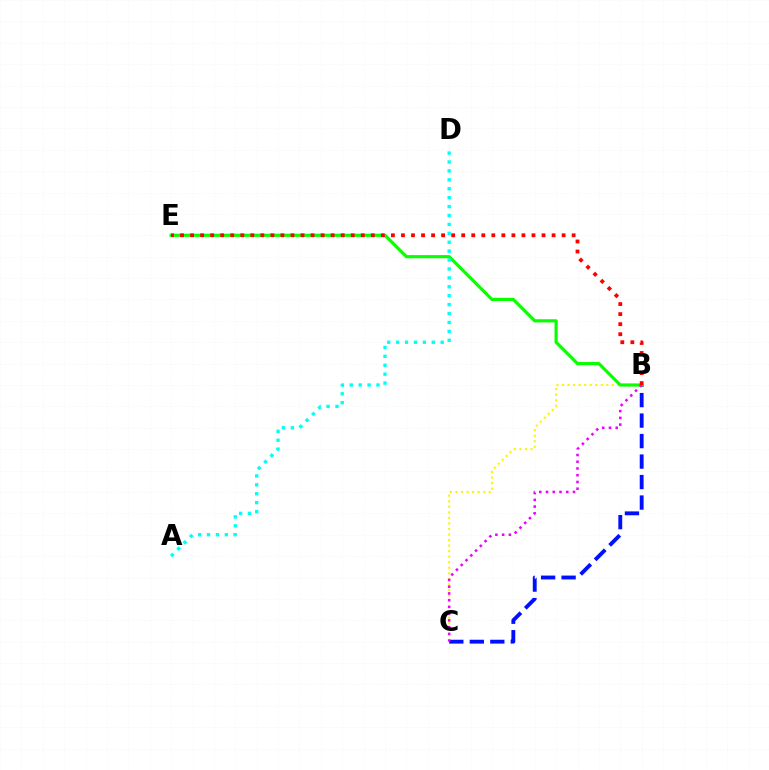{('B', 'C'): [{'color': '#fcf500', 'line_style': 'dotted', 'thickness': 1.51}, {'color': '#0010ff', 'line_style': 'dashed', 'thickness': 2.78}, {'color': '#ee00ff', 'line_style': 'dotted', 'thickness': 1.83}], ('B', 'E'): [{'color': '#08ff00', 'line_style': 'solid', 'thickness': 2.28}, {'color': '#ff0000', 'line_style': 'dotted', 'thickness': 2.73}], ('A', 'D'): [{'color': '#00fff6', 'line_style': 'dotted', 'thickness': 2.42}]}